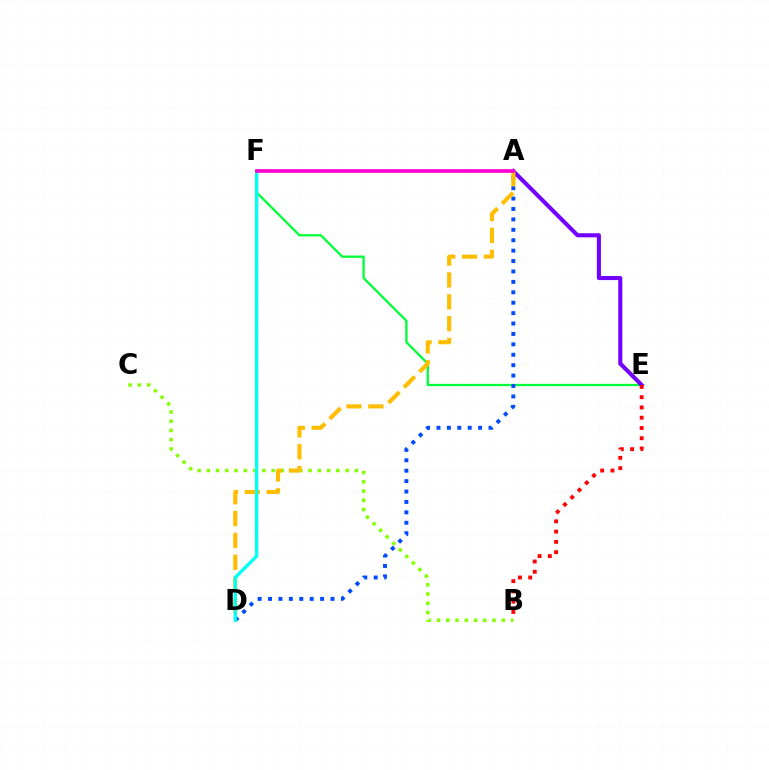{('E', 'F'): [{'color': '#00ff39', 'line_style': 'solid', 'thickness': 1.65}], ('A', 'E'): [{'color': '#7200ff', 'line_style': 'solid', 'thickness': 2.93}], ('A', 'D'): [{'color': '#004bff', 'line_style': 'dotted', 'thickness': 2.83}, {'color': '#ffbd00', 'line_style': 'dashed', 'thickness': 2.97}], ('B', 'C'): [{'color': '#84ff00', 'line_style': 'dotted', 'thickness': 2.51}], ('B', 'E'): [{'color': '#ff0000', 'line_style': 'dotted', 'thickness': 2.79}], ('D', 'F'): [{'color': '#00fff6', 'line_style': 'solid', 'thickness': 2.41}], ('A', 'F'): [{'color': '#ff00cf', 'line_style': 'solid', 'thickness': 2.66}]}